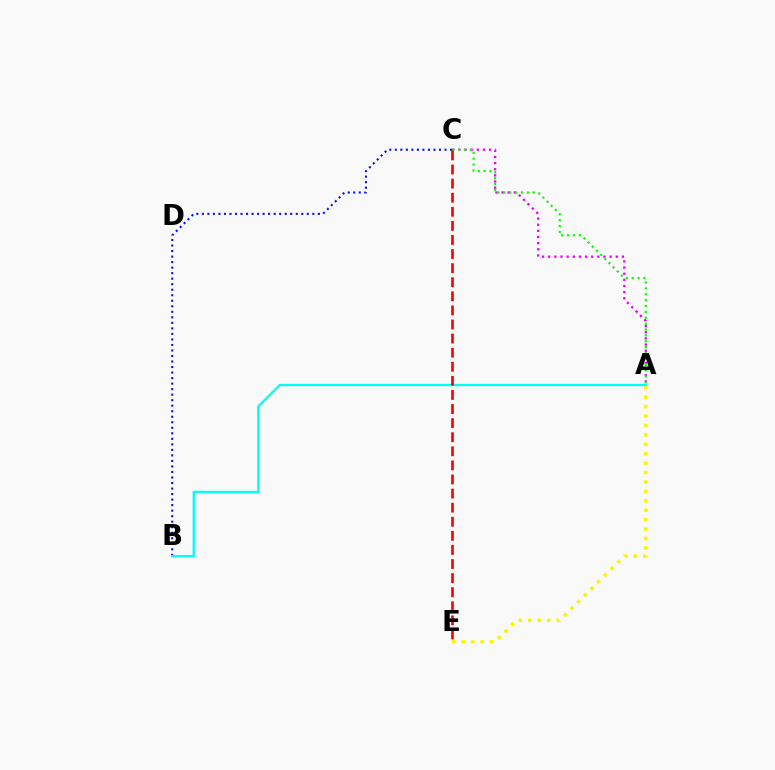{('A', 'E'): [{'color': '#fcf500', 'line_style': 'dotted', 'thickness': 2.56}], ('A', 'C'): [{'color': '#ee00ff', 'line_style': 'dotted', 'thickness': 1.67}, {'color': '#08ff00', 'line_style': 'dotted', 'thickness': 1.6}], ('B', 'C'): [{'color': '#0010ff', 'line_style': 'dotted', 'thickness': 1.5}], ('A', 'B'): [{'color': '#00fff6', 'line_style': 'solid', 'thickness': 1.66}], ('C', 'E'): [{'color': '#ff0000', 'line_style': 'dashed', 'thickness': 1.91}]}